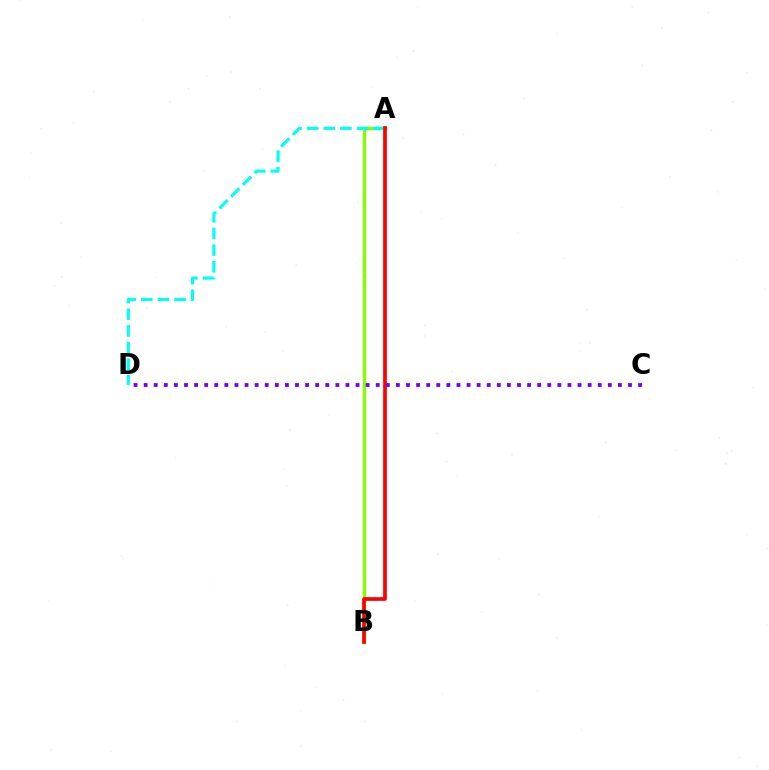{('A', 'B'): [{'color': '#84ff00', 'line_style': 'solid', 'thickness': 2.4}, {'color': '#ff0000', 'line_style': 'solid', 'thickness': 2.66}], ('A', 'D'): [{'color': '#00fff6', 'line_style': 'dashed', 'thickness': 2.26}], ('C', 'D'): [{'color': '#7200ff', 'line_style': 'dotted', 'thickness': 2.74}]}